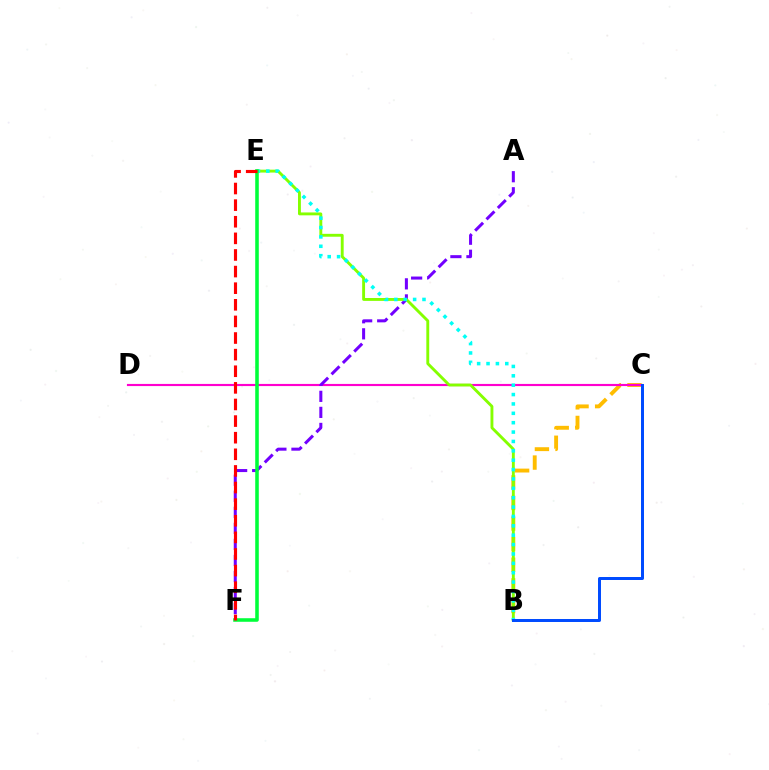{('B', 'C'): [{'color': '#ffbd00', 'line_style': 'dashed', 'thickness': 2.8}, {'color': '#004bff', 'line_style': 'solid', 'thickness': 2.15}], ('C', 'D'): [{'color': '#ff00cf', 'line_style': 'solid', 'thickness': 1.55}], ('A', 'F'): [{'color': '#7200ff', 'line_style': 'dashed', 'thickness': 2.18}], ('B', 'E'): [{'color': '#84ff00', 'line_style': 'solid', 'thickness': 2.08}, {'color': '#00fff6', 'line_style': 'dotted', 'thickness': 2.55}], ('E', 'F'): [{'color': '#00ff39', 'line_style': 'solid', 'thickness': 2.56}, {'color': '#ff0000', 'line_style': 'dashed', 'thickness': 2.26}]}